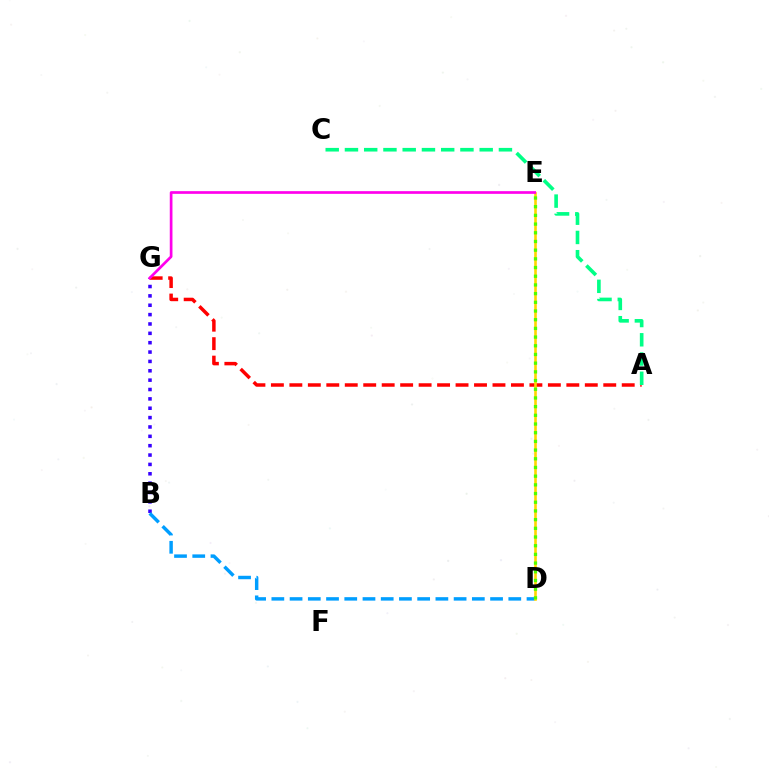{('B', 'G'): [{'color': '#3700ff', 'line_style': 'dotted', 'thickness': 2.54}], ('B', 'D'): [{'color': '#009eff', 'line_style': 'dashed', 'thickness': 2.48}], ('A', 'G'): [{'color': '#ff0000', 'line_style': 'dashed', 'thickness': 2.51}], ('D', 'E'): [{'color': '#ffd500', 'line_style': 'solid', 'thickness': 1.89}, {'color': '#4fff00', 'line_style': 'dotted', 'thickness': 2.36}], ('A', 'C'): [{'color': '#00ff86', 'line_style': 'dashed', 'thickness': 2.61}], ('E', 'G'): [{'color': '#ff00ed', 'line_style': 'solid', 'thickness': 1.94}]}